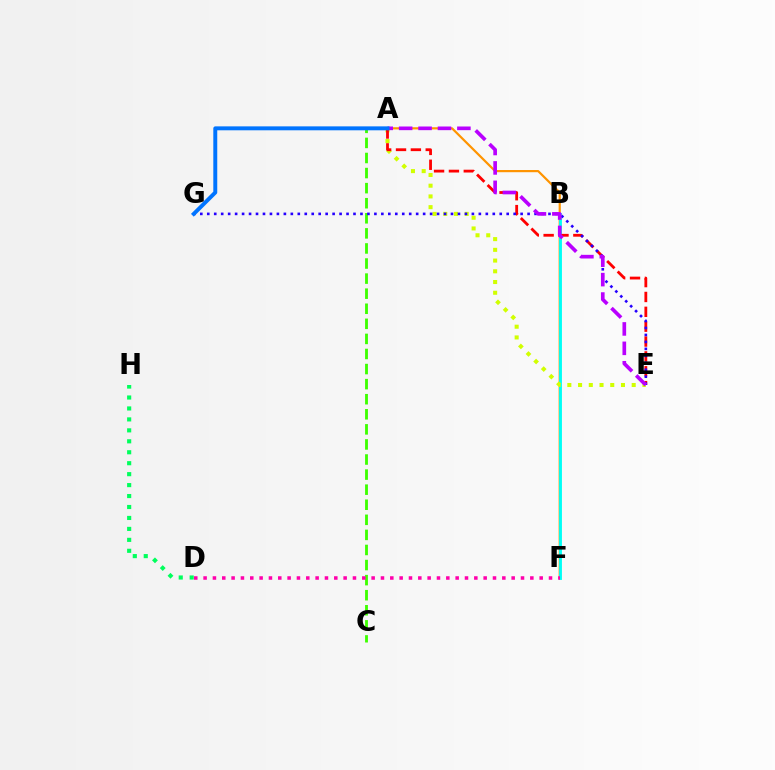{('A', 'F'): [{'color': '#ff9400', 'line_style': 'solid', 'thickness': 1.57}], ('D', 'H'): [{'color': '#00ff5c', 'line_style': 'dotted', 'thickness': 2.97}], ('B', 'F'): [{'color': '#00fff6', 'line_style': 'solid', 'thickness': 2.06}], ('A', 'C'): [{'color': '#3dff00', 'line_style': 'dashed', 'thickness': 2.05}], ('A', 'E'): [{'color': '#d1ff00', 'line_style': 'dotted', 'thickness': 2.91}, {'color': '#ff0000', 'line_style': 'dashed', 'thickness': 2.02}, {'color': '#b900ff', 'line_style': 'dashed', 'thickness': 2.64}], ('E', 'G'): [{'color': '#2500ff', 'line_style': 'dotted', 'thickness': 1.89}], ('A', 'G'): [{'color': '#0074ff', 'line_style': 'solid', 'thickness': 2.84}], ('D', 'F'): [{'color': '#ff00ac', 'line_style': 'dotted', 'thickness': 2.54}]}